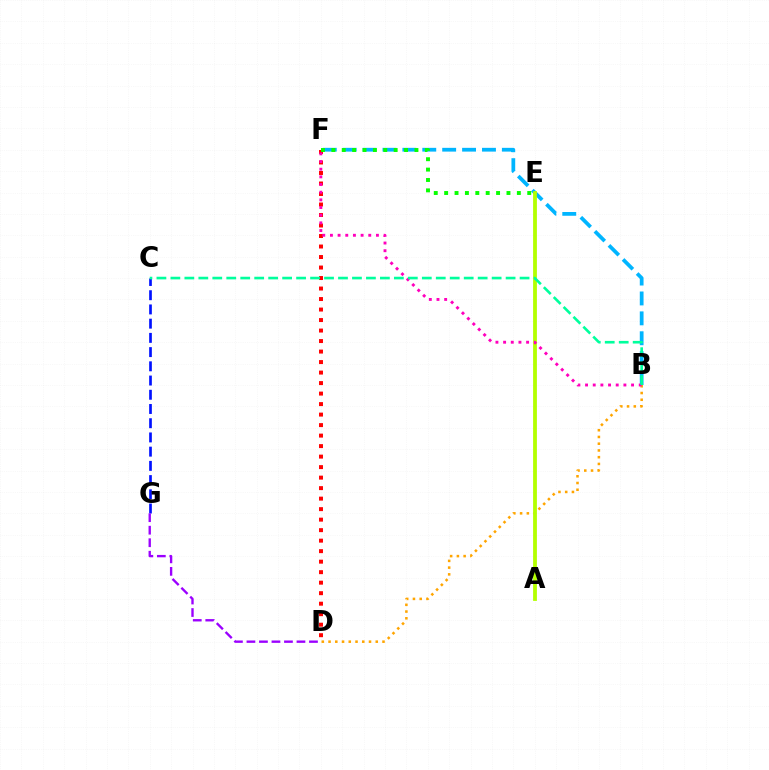{('B', 'D'): [{'color': '#ffa500', 'line_style': 'dotted', 'thickness': 1.83}], ('B', 'F'): [{'color': '#00b5ff', 'line_style': 'dashed', 'thickness': 2.7}, {'color': '#ff00bd', 'line_style': 'dotted', 'thickness': 2.08}], ('C', 'G'): [{'color': '#0010ff', 'line_style': 'dashed', 'thickness': 1.93}], ('A', 'E'): [{'color': '#b3ff00', 'line_style': 'solid', 'thickness': 2.73}], ('D', 'F'): [{'color': '#ff0000', 'line_style': 'dotted', 'thickness': 2.85}], ('E', 'F'): [{'color': '#08ff00', 'line_style': 'dotted', 'thickness': 2.82}], ('B', 'C'): [{'color': '#00ff9d', 'line_style': 'dashed', 'thickness': 1.9}], ('D', 'G'): [{'color': '#9b00ff', 'line_style': 'dashed', 'thickness': 1.7}]}